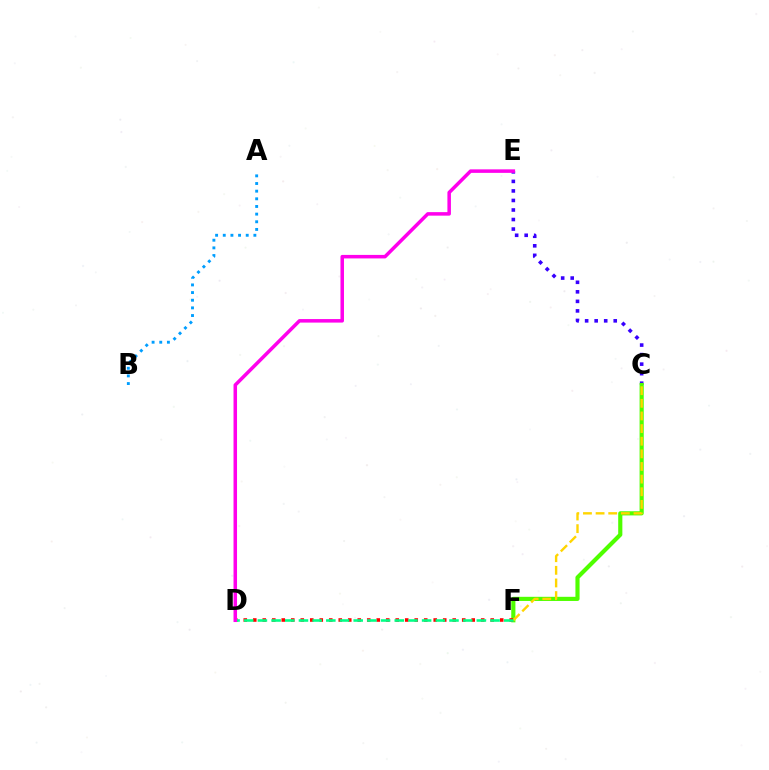{('C', 'E'): [{'color': '#3700ff', 'line_style': 'dotted', 'thickness': 2.59}], ('C', 'F'): [{'color': '#4fff00', 'line_style': 'solid', 'thickness': 2.99}, {'color': '#ffd500', 'line_style': 'dashed', 'thickness': 1.72}], ('D', 'F'): [{'color': '#ff0000', 'line_style': 'dotted', 'thickness': 2.58}, {'color': '#00ff86', 'line_style': 'dashed', 'thickness': 1.86}], ('A', 'B'): [{'color': '#009eff', 'line_style': 'dotted', 'thickness': 2.08}], ('D', 'E'): [{'color': '#ff00ed', 'line_style': 'solid', 'thickness': 2.53}]}